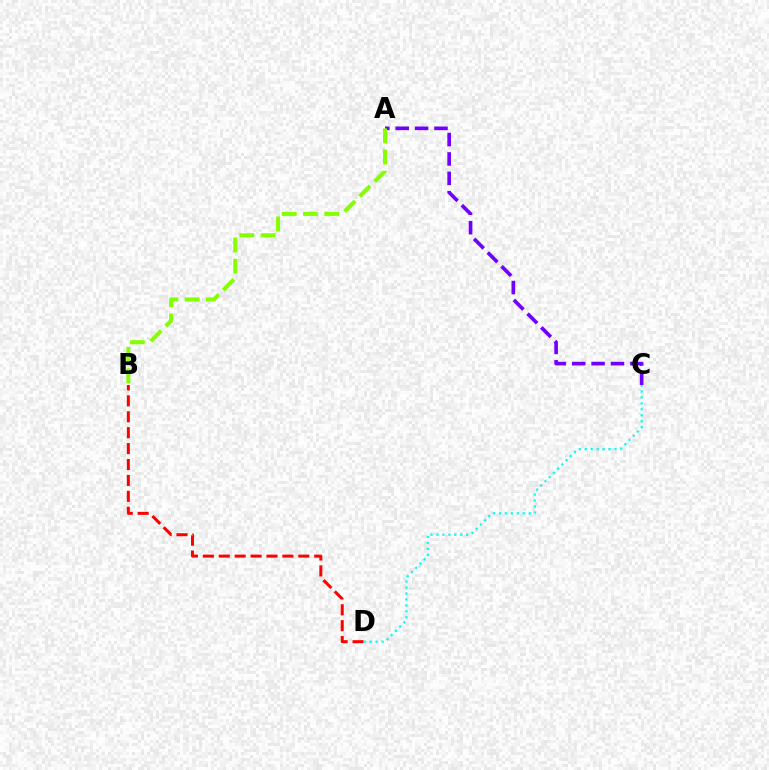{('A', 'C'): [{'color': '#7200ff', 'line_style': 'dashed', 'thickness': 2.63}], ('B', 'D'): [{'color': '#ff0000', 'line_style': 'dashed', 'thickness': 2.16}], ('A', 'B'): [{'color': '#84ff00', 'line_style': 'dashed', 'thickness': 2.89}], ('C', 'D'): [{'color': '#00fff6', 'line_style': 'dotted', 'thickness': 1.62}]}